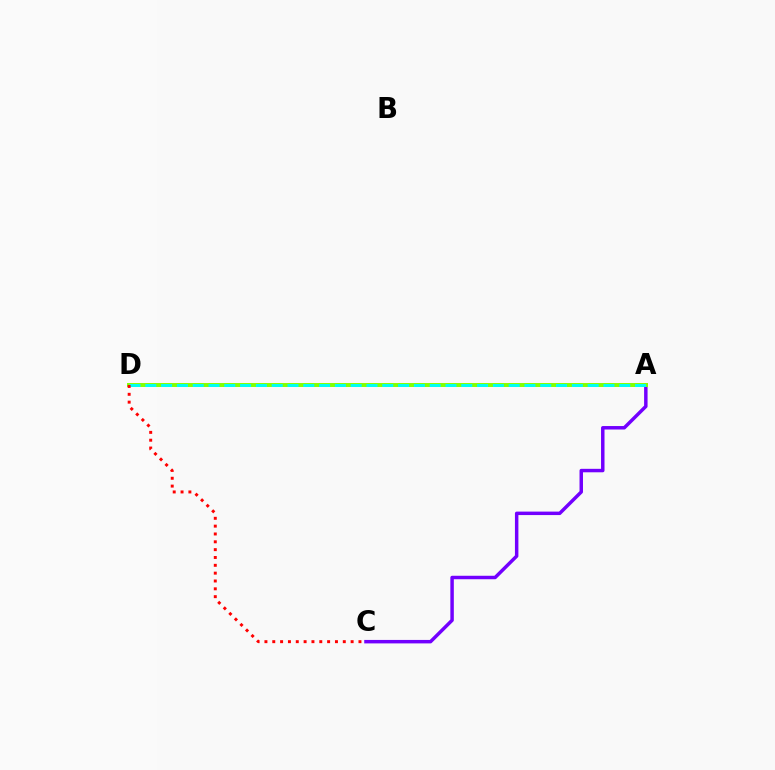{('A', 'C'): [{'color': '#7200ff', 'line_style': 'solid', 'thickness': 2.5}], ('A', 'D'): [{'color': '#84ff00', 'line_style': 'solid', 'thickness': 2.85}, {'color': '#00fff6', 'line_style': 'dashed', 'thickness': 2.15}], ('C', 'D'): [{'color': '#ff0000', 'line_style': 'dotted', 'thickness': 2.13}]}